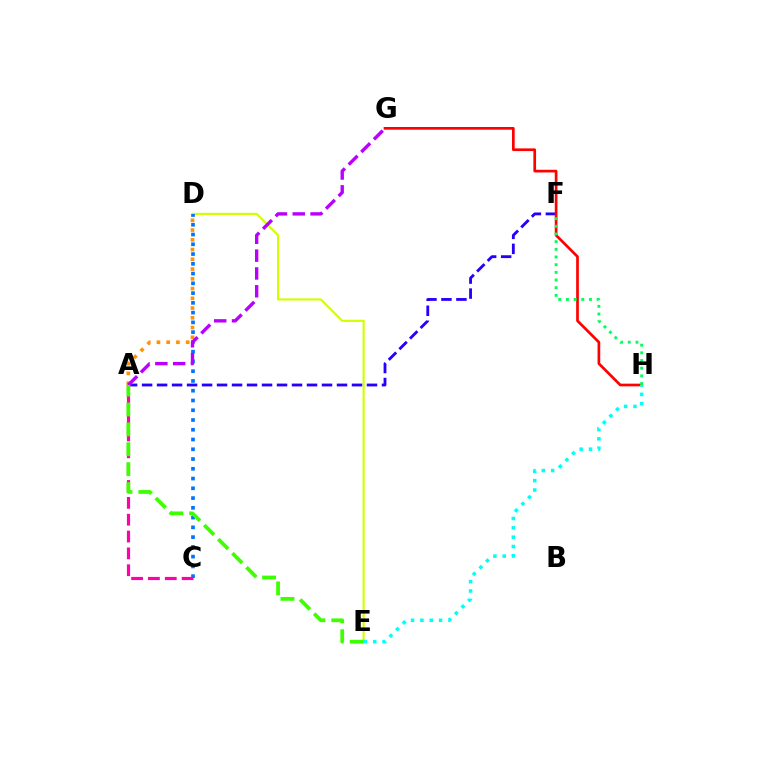{('D', 'E'): [{'color': '#d1ff00', 'line_style': 'solid', 'thickness': 1.55}], ('A', 'F'): [{'color': '#2500ff', 'line_style': 'dashed', 'thickness': 2.04}], ('G', 'H'): [{'color': '#ff0000', 'line_style': 'solid', 'thickness': 1.94}], ('C', 'D'): [{'color': '#0074ff', 'line_style': 'dotted', 'thickness': 2.65}], ('A', 'D'): [{'color': '#ff9400', 'line_style': 'dotted', 'thickness': 2.65}], ('A', 'C'): [{'color': '#ff00ac', 'line_style': 'dashed', 'thickness': 2.29}], ('A', 'G'): [{'color': '#b900ff', 'line_style': 'dashed', 'thickness': 2.42}], ('A', 'E'): [{'color': '#3dff00', 'line_style': 'dashed', 'thickness': 2.7}], ('E', 'H'): [{'color': '#00fff6', 'line_style': 'dotted', 'thickness': 2.54}], ('F', 'H'): [{'color': '#00ff5c', 'line_style': 'dotted', 'thickness': 2.09}]}